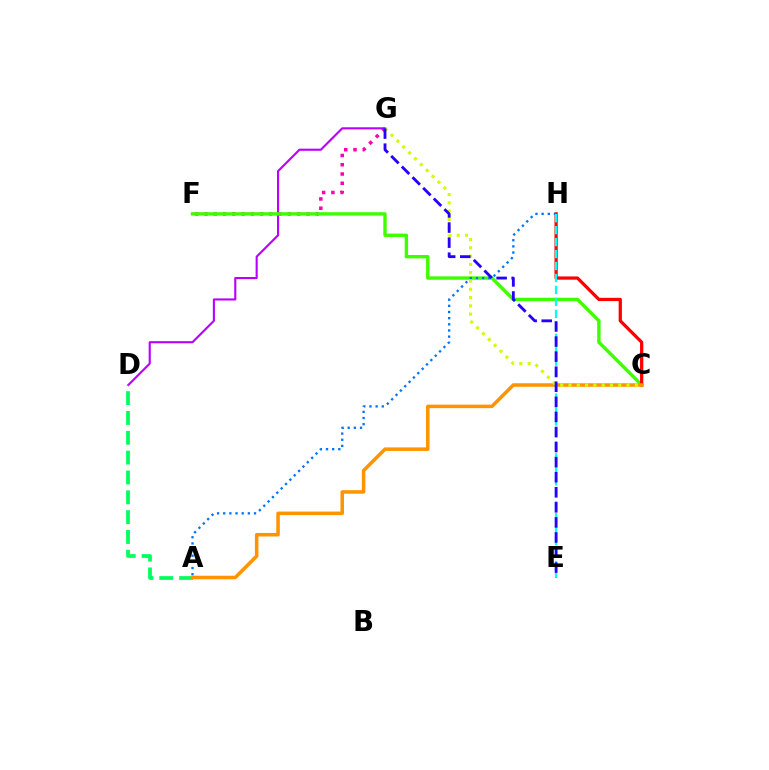{('F', 'G'): [{'color': '#ff00ac', 'line_style': 'dotted', 'thickness': 2.52}], ('D', 'G'): [{'color': '#b900ff', 'line_style': 'solid', 'thickness': 1.52}], ('C', 'F'): [{'color': '#3dff00', 'line_style': 'solid', 'thickness': 2.43}], ('C', 'H'): [{'color': '#ff0000', 'line_style': 'solid', 'thickness': 2.34}], ('A', 'D'): [{'color': '#00ff5c', 'line_style': 'dashed', 'thickness': 2.69}], ('A', 'H'): [{'color': '#0074ff', 'line_style': 'dotted', 'thickness': 1.67}], ('A', 'C'): [{'color': '#ff9400', 'line_style': 'solid', 'thickness': 2.54}], ('C', 'G'): [{'color': '#d1ff00', 'line_style': 'dotted', 'thickness': 2.25}], ('E', 'H'): [{'color': '#00fff6', 'line_style': 'dashed', 'thickness': 1.62}], ('E', 'G'): [{'color': '#2500ff', 'line_style': 'dashed', 'thickness': 2.05}]}